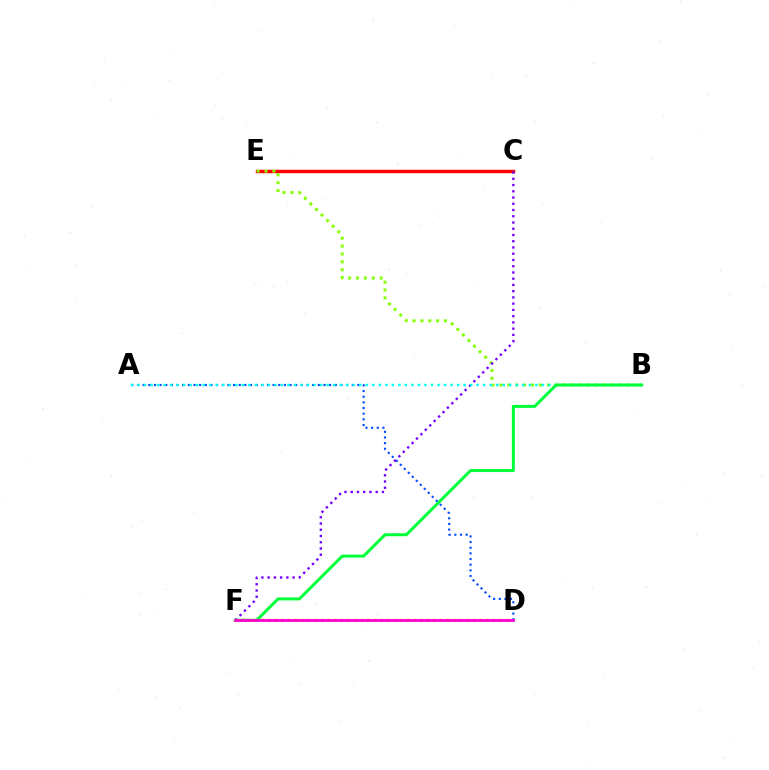{('A', 'D'): [{'color': '#004bff', 'line_style': 'dotted', 'thickness': 1.54}], ('D', 'F'): [{'color': '#ffbd00', 'line_style': 'dotted', 'thickness': 1.8}, {'color': '#ff00cf', 'line_style': 'solid', 'thickness': 2.01}], ('C', 'E'): [{'color': '#ff0000', 'line_style': 'solid', 'thickness': 2.48}], ('B', 'E'): [{'color': '#84ff00', 'line_style': 'dotted', 'thickness': 2.14}], ('C', 'F'): [{'color': '#7200ff', 'line_style': 'dotted', 'thickness': 1.7}], ('A', 'B'): [{'color': '#00fff6', 'line_style': 'dotted', 'thickness': 1.77}], ('B', 'F'): [{'color': '#00ff39', 'line_style': 'solid', 'thickness': 2.15}]}